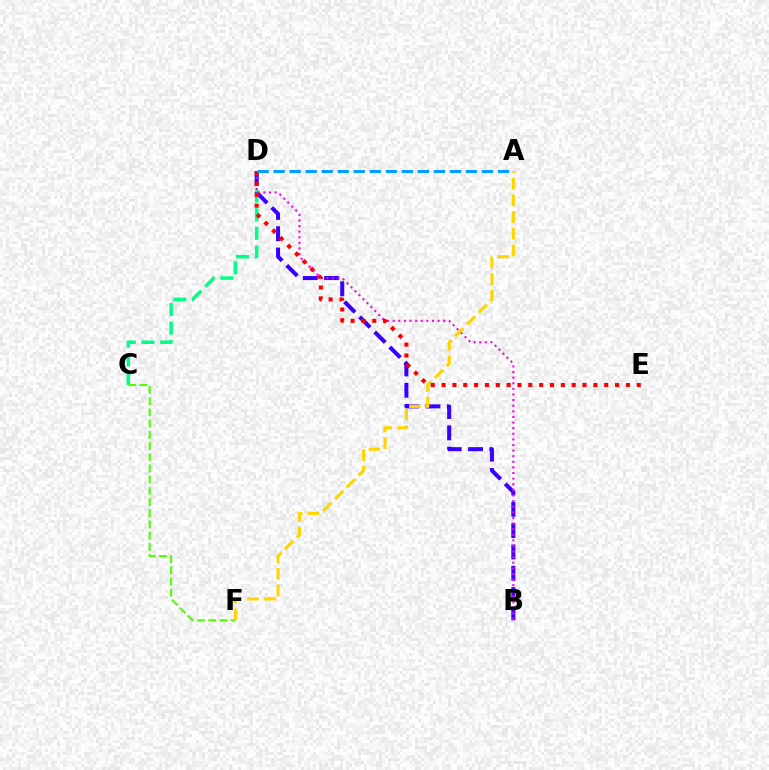{('C', 'D'): [{'color': '#00ff86', 'line_style': 'dashed', 'thickness': 2.53}], ('B', 'D'): [{'color': '#3700ff', 'line_style': 'dashed', 'thickness': 2.9}, {'color': '#ff00ed', 'line_style': 'dotted', 'thickness': 1.52}], ('A', 'F'): [{'color': '#ffd500', 'line_style': 'dashed', 'thickness': 2.27}], ('C', 'F'): [{'color': '#4fff00', 'line_style': 'dashed', 'thickness': 1.52}], ('D', 'E'): [{'color': '#ff0000', 'line_style': 'dotted', 'thickness': 2.95}], ('A', 'D'): [{'color': '#009eff', 'line_style': 'dashed', 'thickness': 2.18}]}